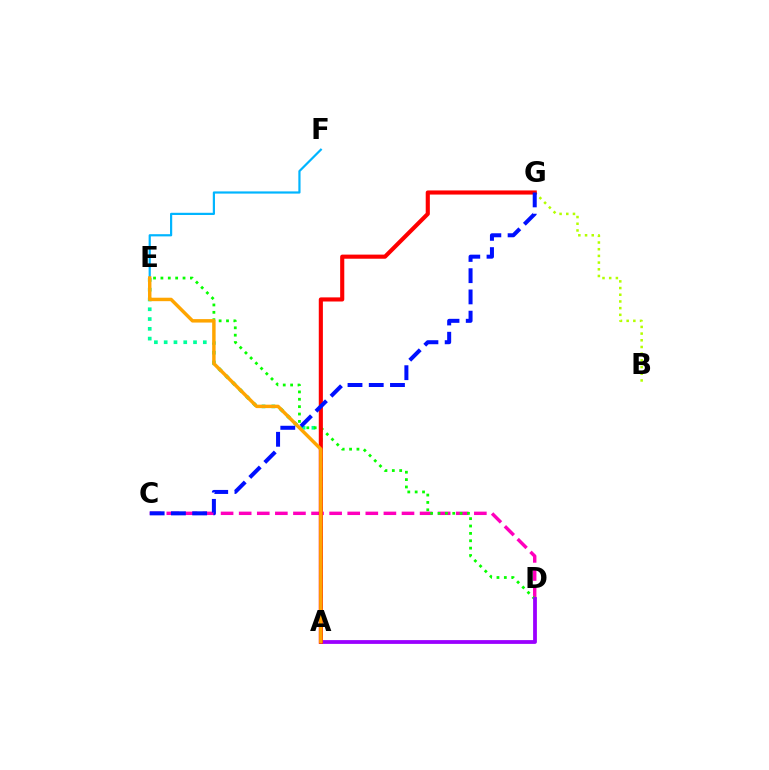{('A', 'E'): [{'color': '#00ff9d', 'line_style': 'dotted', 'thickness': 2.66}, {'color': '#ffa500', 'line_style': 'solid', 'thickness': 2.49}], ('C', 'D'): [{'color': '#ff00bd', 'line_style': 'dashed', 'thickness': 2.46}], ('B', 'G'): [{'color': '#b3ff00', 'line_style': 'dotted', 'thickness': 1.82}], ('D', 'E'): [{'color': '#08ff00', 'line_style': 'dotted', 'thickness': 2.0}], ('A', 'D'): [{'color': '#9b00ff', 'line_style': 'solid', 'thickness': 2.72}], ('E', 'F'): [{'color': '#00b5ff', 'line_style': 'solid', 'thickness': 1.58}], ('A', 'G'): [{'color': '#ff0000', 'line_style': 'solid', 'thickness': 2.96}], ('C', 'G'): [{'color': '#0010ff', 'line_style': 'dashed', 'thickness': 2.88}]}